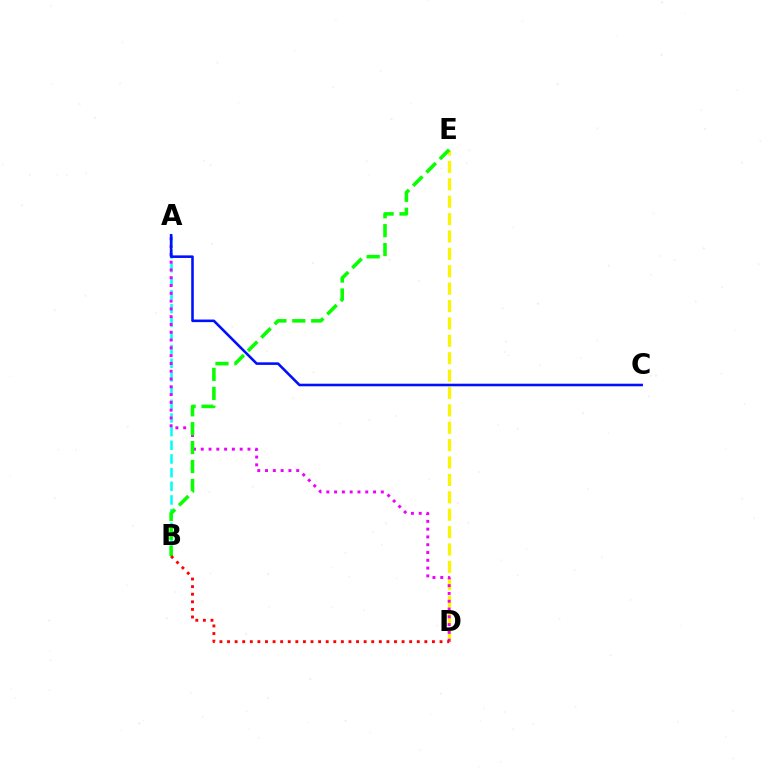{('D', 'E'): [{'color': '#fcf500', 'line_style': 'dashed', 'thickness': 2.36}], ('A', 'B'): [{'color': '#00fff6', 'line_style': 'dashed', 'thickness': 1.86}], ('A', 'D'): [{'color': '#ee00ff', 'line_style': 'dotted', 'thickness': 2.12}], ('B', 'E'): [{'color': '#08ff00', 'line_style': 'dashed', 'thickness': 2.57}], ('B', 'D'): [{'color': '#ff0000', 'line_style': 'dotted', 'thickness': 2.06}], ('A', 'C'): [{'color': '#0010ff', 'line_style': 'solid', 'thickness': 1.86}]}